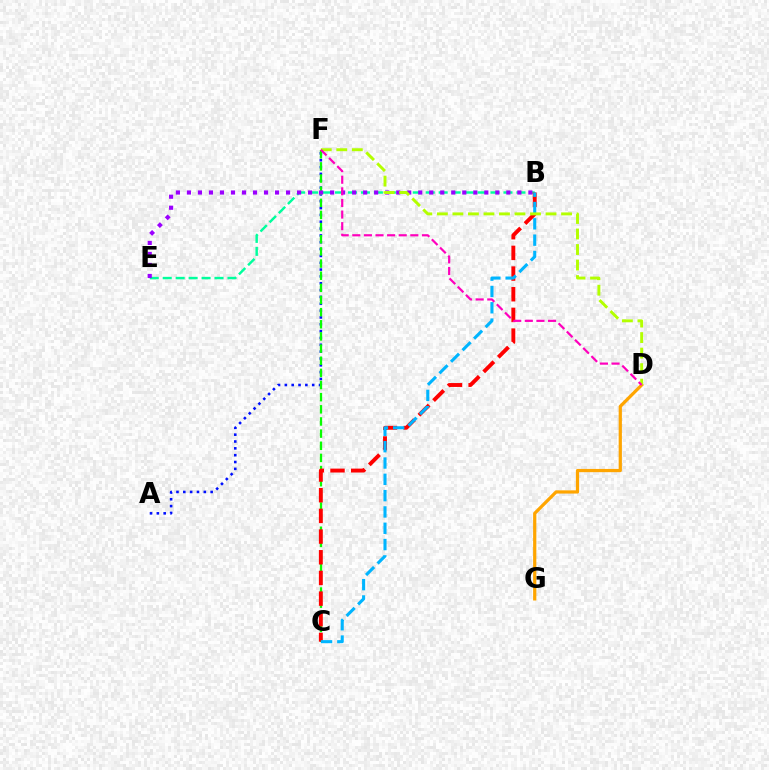{('A', 'F'): [{'color': '#0010ff', 'line_style': 'dotted', 'thickness': 1.86}], ('B', 'E'): [{'color': '#00ff9d', 'line_style': 'dashed', 'thickness': 1.76}, {'color': '#9b00ff', 'line_style': 'dotted', 'thickness': 2.99}], ('C', 'F'): [{'color': '#08ff00', 'line_style': 'dashed', 'thickness': 1.65}], ('B', 'C'): [{'color': '#ff0000', 'line_style': 'dashed', 'thickness': 2.81}, {'color': '#00b5ff', 'line_style': 'dashed', 'thickness': 2.22}], ('D', 'G'): [{'color': '#ffa500', 'line_style': 'solid', 'thickness': 2.32}], ('D', 'F'): [{'color': '#b3ff00', 'line_style': 'dashed', 'thickness': 2.11}, {'color': '#ff00bd', 'line_style': 'dashed', 'thickness': 1.58}]}